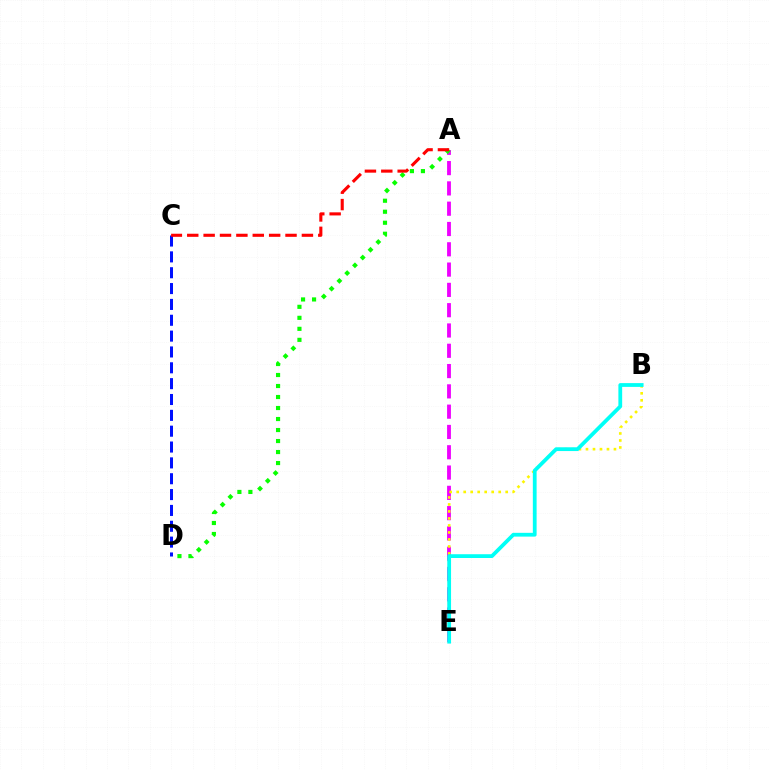{('A', 'E'): [{'color': '#ee00ff', 'line_style': 'dashed', 'thickness': 2.76}], ('A', 'D'): [{'color': '#08ff00', 'line_style': 'dotted', 'thickness': 2.99}], ('B', 'E'): [{'color': '#fcf500', 'line_style': 'dotted', 'thickness': 1.9}, {'color': '#00fff6', 'line_style': 'solid', 'thickness': 2.72}], ('C', 'D'): [{'color': '#0010ff', 'line_style': 'dashed', 'thickness': 2.15}], ('A', 'C'): [{'color': '#ff0000', 'line_style': 'dashed', 'thickness': 2.22}]}